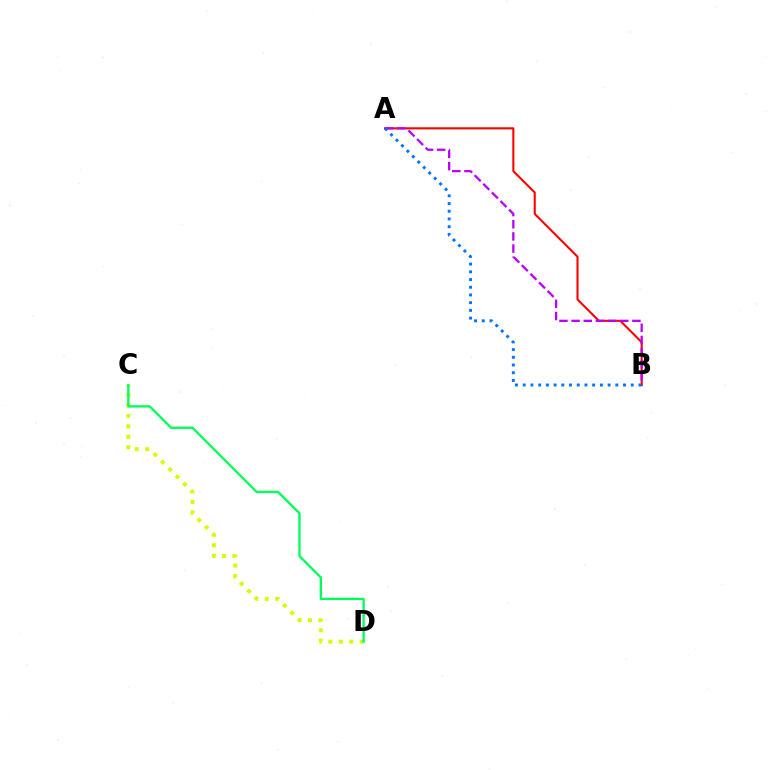{('A', 'B'): [{'color': '#ff0000', 'line_style': 'solid', 'thickness': 1.51}, {'color': '#b900ff', 'line_style': 'dashed', 'thickness': 1.65}, {'color': '#0074ff', 'line_style': 'dotted', 'thickness': 2.1}], ('C', 'D'): [{'color': '#d1ff00', 'line_style': 'dotted', 'thickness': 2.83}, {'color': '#00ff5c', 'line_style': 'solid', 'thickness': 1.67}]}